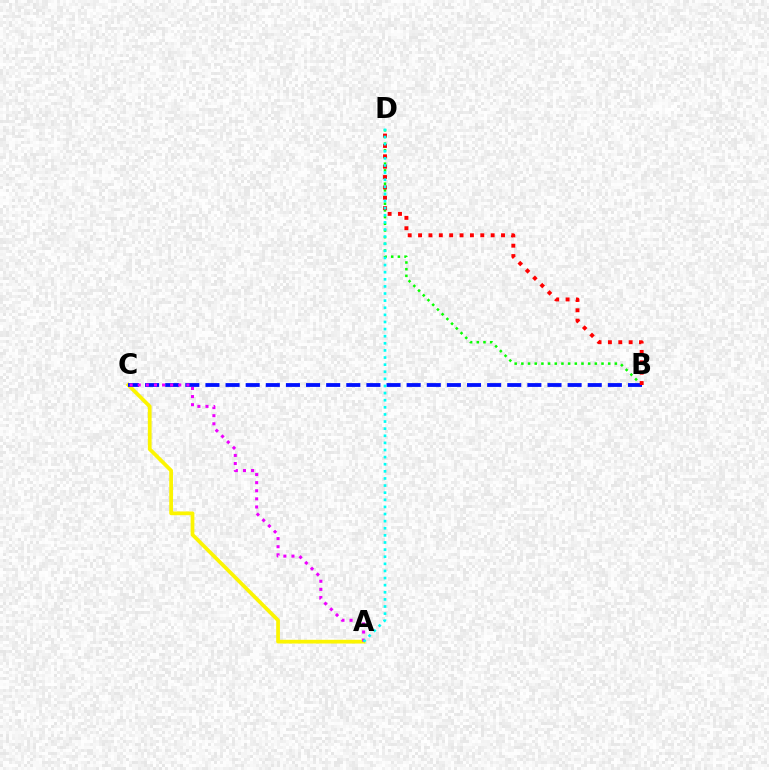{('A', 'C'): [{'color': '#fcf500', 'line_style': 'solid', 'thickness': 2.69}, {'color': '#ee00ff', 'line_style': 'dotted', 'thickness': 2.2}], ('B', 'D'): [{'color': '#08ff00', 'line_style': 'dotted', 'thickness': 1.81}, {'color': '#ff0000', 'line_style': 'dotted', 'thickness': 2.82}], ('B', 'C'): [{'color': '#0010ff', 'line_style': 'dashed', 'thickness': 2.73}], ('A', 'D'): [{'color': '#00fff6', 'line_style': 'dotted', 'thickness': 1.93}]}